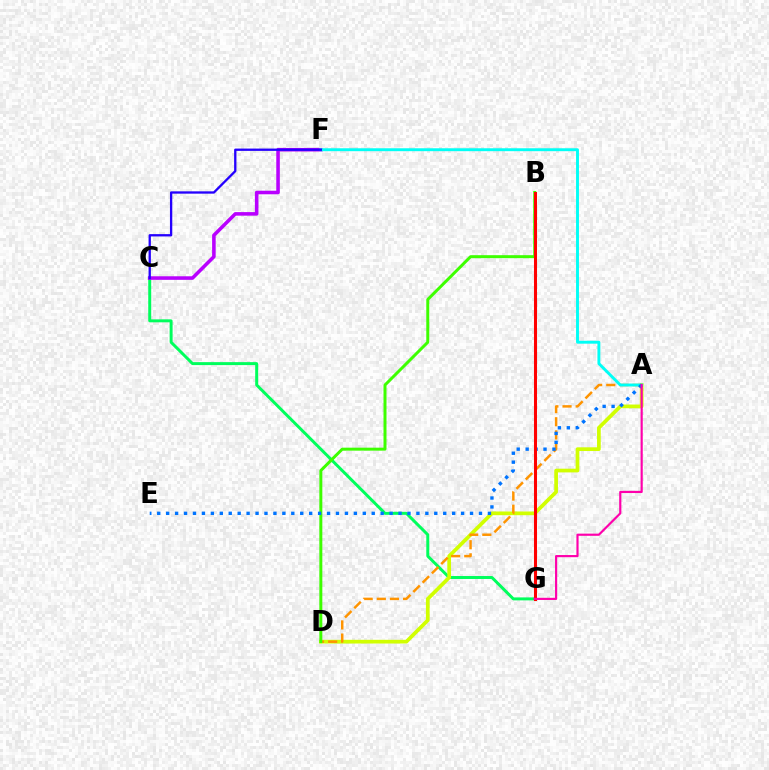{('C', 'G'): [{'color': '#00ff5c', 'line_style': 'solid', 'thickness': 2.14}], ('A', 'D'): [{'color': '#d1ff00', 'line_style': 'solid', 'thickness': 2.67}, {'color': '#ff9400', 'line_style': 'dashed', 'thickness': 1.79}], ('C', 'F'): [{'color': '#b900ff', 'line_style': 'solid', 'thickness': 2.56}, {'color': '#2500ff', 'line_style': 'solid', 'thickness': 1.67}], ('B', 'D'): [{'color': '#3dff00', 'line_style': 'solid', 'thickness': 2.15}], ('A', 'F'): [{'color': '#00fff6', 'line_style': 'solid', 'thickness': 2.1}], ('A', 'E'): [{'color': '#0074ff', 'line_style': 'dotted', 'thickness': 2.43}], ('B', 'G'): [{'color': '#ff0000', 'line_style': 'solid', 'thickness': 2.19}], ('A', 'G'): [{'color': '#ff00ac', 'line_style': 'solid', 'thickness': 1.56}]}